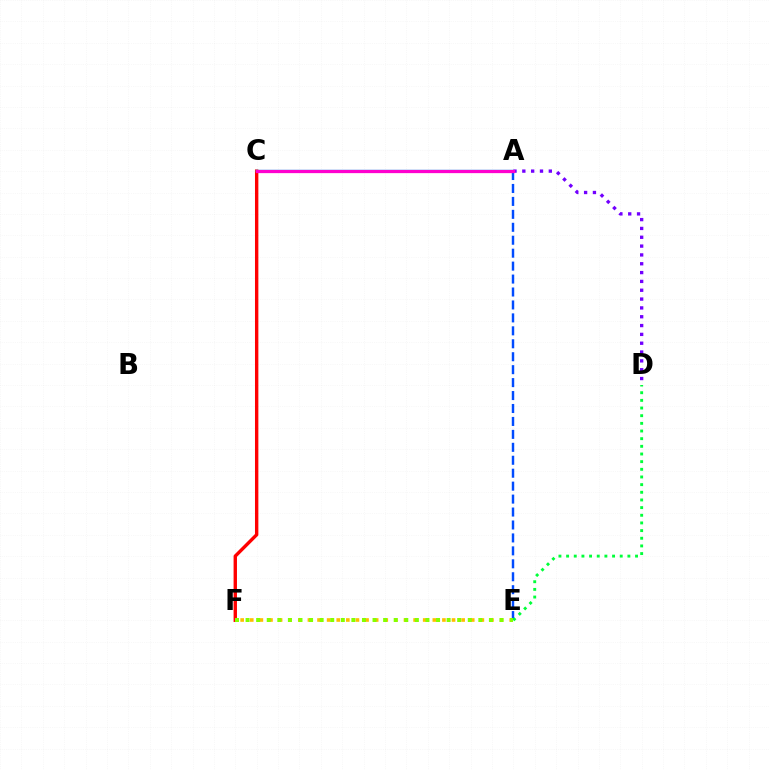{('E', 'F'): [{'color': '#ffbd00', 'line_style': 'dotted', 'thickness': 2.61}, {'color': '#84ff00', 'line_style': 'dotted', 'thickness': 2.87}], ('C', 'F'): [{'color': '#ff0000', 'line_style': 'solid', 'thickness': 2.44}], ('A', 'C'): [{'color': '#00fff6', 'line_style': 'solid', 'thickness': 1.75}, {'color': '#ff00cf', 'line_style': 'solid', 'thickness': 2.35}], ('A', 'E'): [{'color': '#004bff', 'line_style': 'dashed', 'thickness': 1.76}], ('A', 'D'): [{'color': '#7200ff', 'line_style': 'dotted', 'thickness': 2.4}], ('D', 'E'): [{'color': '#00ff39', 'line_style': 'dotted', 'thickness': 2.08}]}